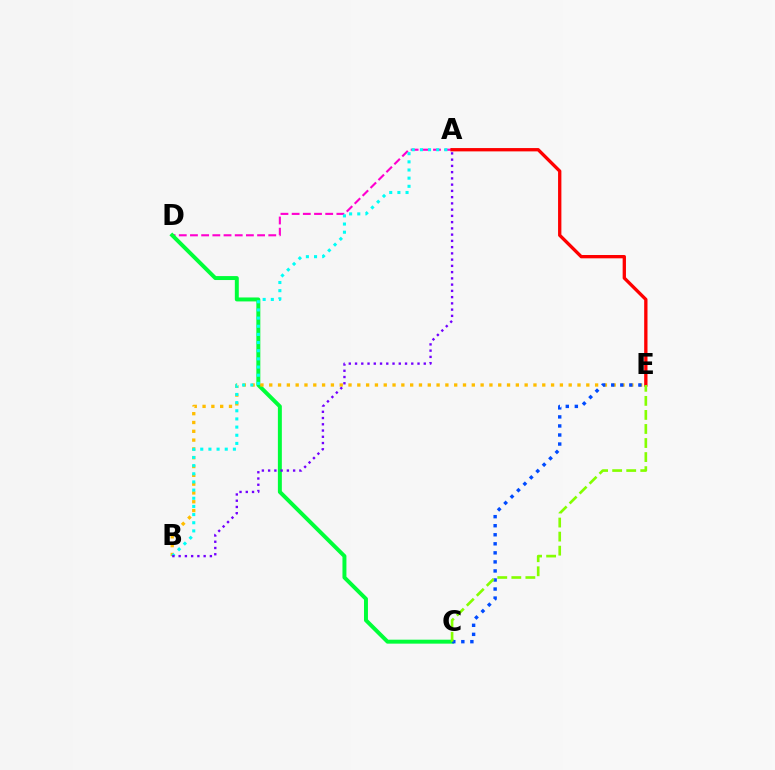{('A', 'D'): [{'color': '#ff00cf', 'line_style': 'dashed', 'thickness': 1.52}], ('C', 'D'): [{'color': '#00ff39', 'line_style': 'solid', 'thickness': 2.85}], ('B', 'E'): [{'color': '#ffbd00', 'line_style': 'dotted', 'thickness': 2.39}], ('A', 'B'): [{'color': '#00fff6', 'line_style': 'dotted', 'thickness': 2.22}, {'color': '#7200ff', 'line_style': 'dotted', 'thickness': 1.7}], ('A', 'E'): [{'color': '#ff0000', 'line_style': 'solid', 'thickness': 2.39}], ('C', 'E'): [{'color': '#004bff', 'line_style': 'dotted', 'thickness': 2.46}, {'color': '#84ff00', 'line_style': 'dashed', 'thickness': 1.91}]}